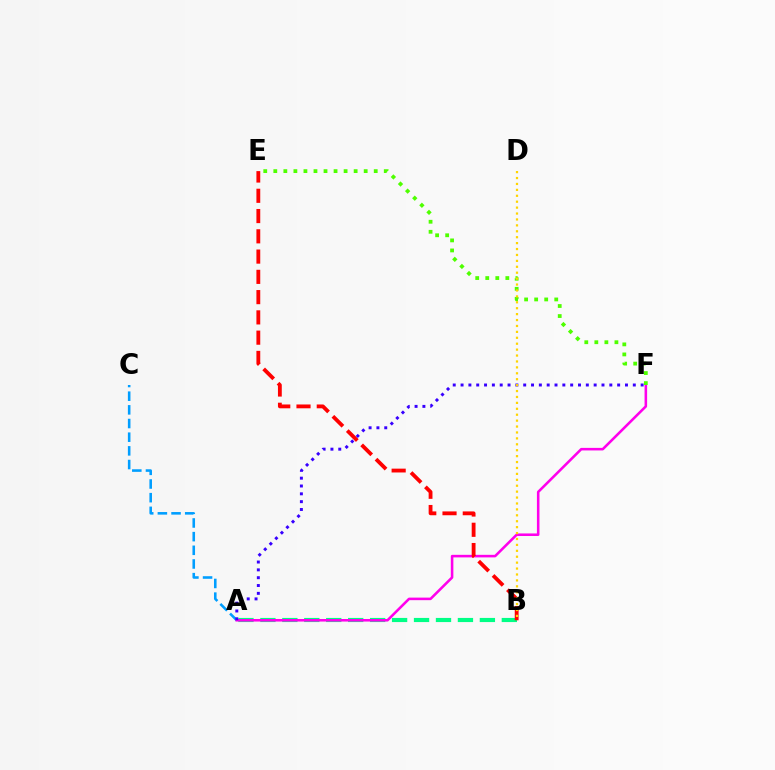{('A', 'C'): [{'color': '#009eff', 'line_style': 'dashed', 'thickness': 1.86}], ('A', 'B'): [{'color': '#00ff86', 'line_style': 'dashed', 'thickness': 2.98}], ('A', 'F'): [{'color': '#ff00ed', 'line_style': 'solid', 'thickness': 1.85}, {'color': '#3700ff', 'line_style': 'dotted', 'thickness': 2.13}], ('E', 'F'): [{'color': '#4fff00', 'line_style': 'dotted', 'thickness': 2.73}], ('B', 'E'): [{'color': '#ff0000', 'line_style': 'dashed', 'thickness': 2.75}], ('B', 'D'): [{'color': '#ffd500', 'line_style': 'dotted', 'thickness': 1.61}]}